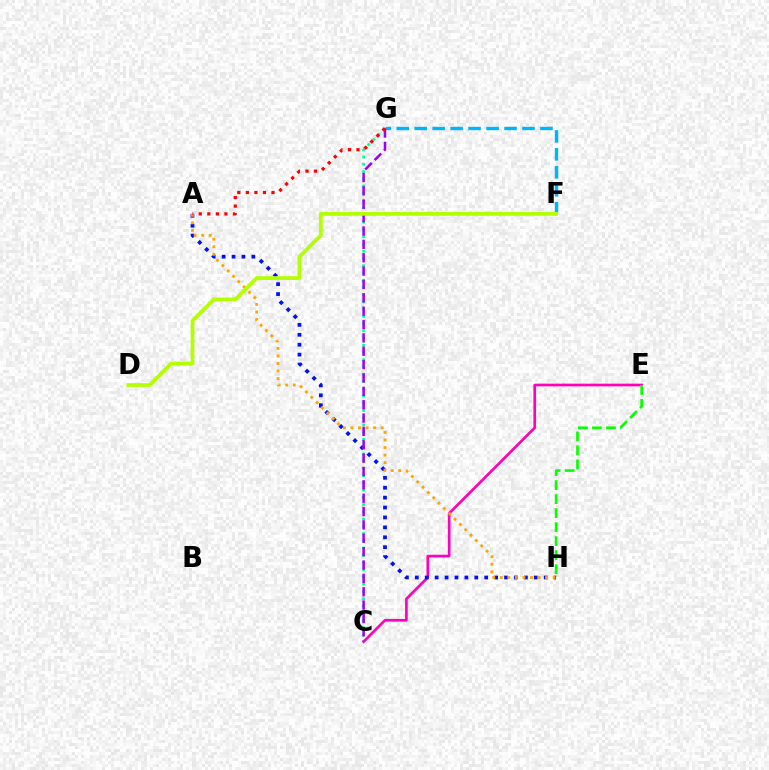{('F', 'G'): [{'color': '#00b5ff', 'line_style': 'dashed', 'thickness': 2.44}], ('C', 'E'): [{'color': '#ff00bd', 'line_style': 'solid', 'thickness': 1.93}], ('C', 'G'): [{'color': '#00ff9d', 'line_style': 'dotted', 'thickness': 1.97}, {'color': '#9b00ff', 'line_style': 'dashed', 'thickness': 1.81}], ('A', 'H'): [{'color': '#0010ff', 'line_style': 'dotted', 'thickness': 2.69}, {'color': '#ffa500', 'line_style': 'dotted', 'thickness': 2.05}], ('D', 'F'): [{'color': '#b3ff00', 'line_style': 'solid', 'thickness': 2.7}], ('A', 'G'): [{'color': '#ff0000', 'line_style': 'dotted', 'thickness': 2.33}], ('E', 'H'): [{'color': '#08ff00', 'line_style': 'dashed', 'thickness': 1.9}]}